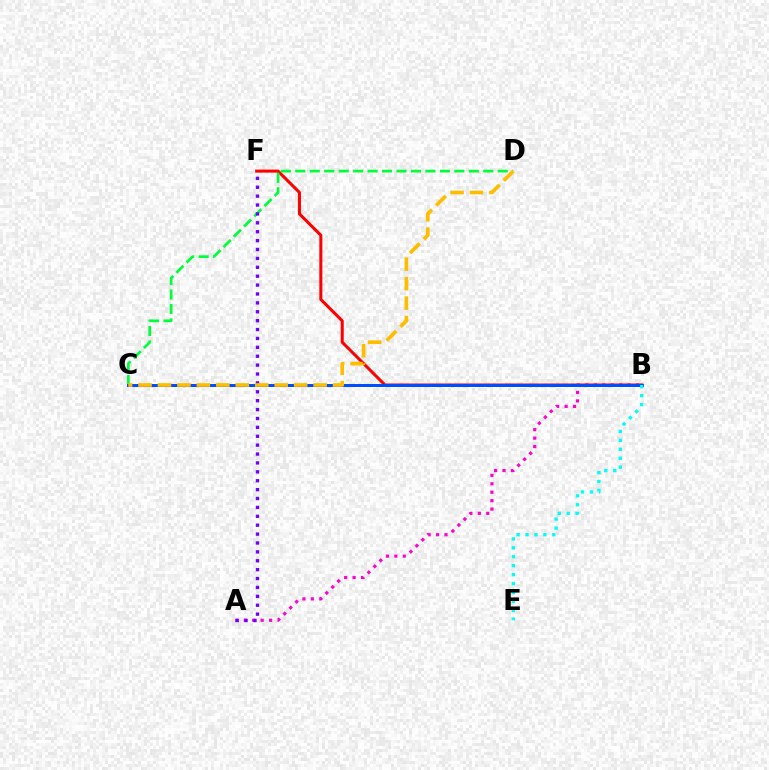{('A', 'B'): [{'color': '#ff00cf', 'line_style': 'dotted', 'thickness': 2.29}], ('B', 'F'): [{'color': '#ff0000', 'line_style': 'solid', 'thickness': 2.19}], ('C', 'D'): [{'color': '#00ff39', 'line_style': 'dashed', 'thickness': 1.96}, {'color': '#ffbd00', 'line_style': 'dashed', 'thickness': 2.64}], ('B', 'C'): [{'color': '#84ff00', 'line_style': 'dashed', 'thickness': 2.1}, {'color': '#004bff', 'line_style': 'solid', 'thickness': 2.12}], ('A', 'F'): [{'color': '#7200ff', 'line_style': 'dotted', 'thickness': 2.42}], ('B', 'E'): [{'color': '#00fff6', 'line_style': 'dotted', 'thickness': 2.43}]}